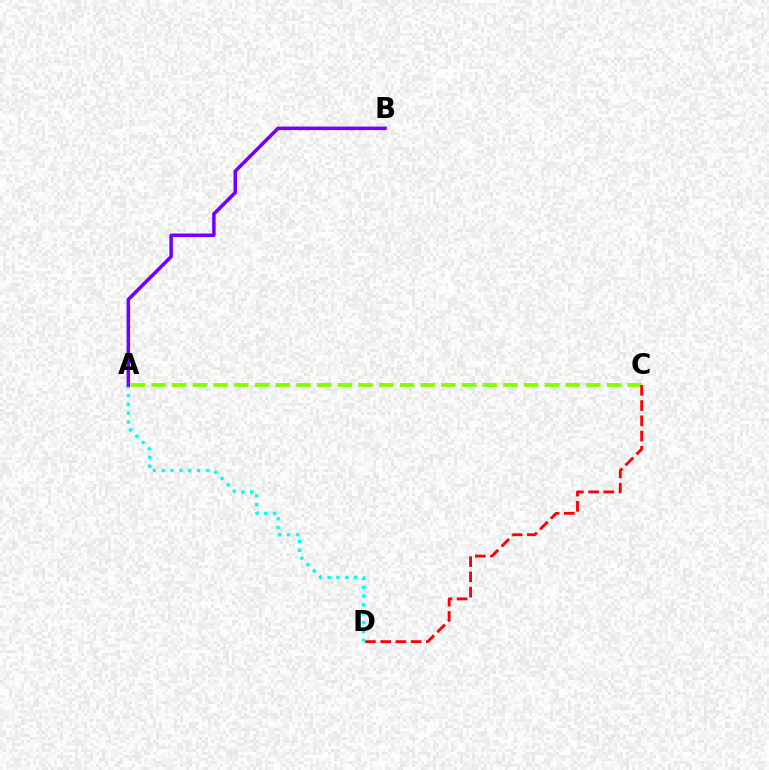{('A', 'C'): [{'color': '#84ff00', 'line_style': 'dashed', 'thickness': 2.81}], ('C', 'D'): [{'color': '#ff0000', 'line_style': 'dashed', 'thickness': 2.07}], ('A', 'D'): [{'color': '#00fff6', 'line_style': 'dotted', 'thickness': 2.4}], ('A', 'B'): [{'color': '#7200ff', 'line_style': 'solid', 'thickness': 2.55}]}